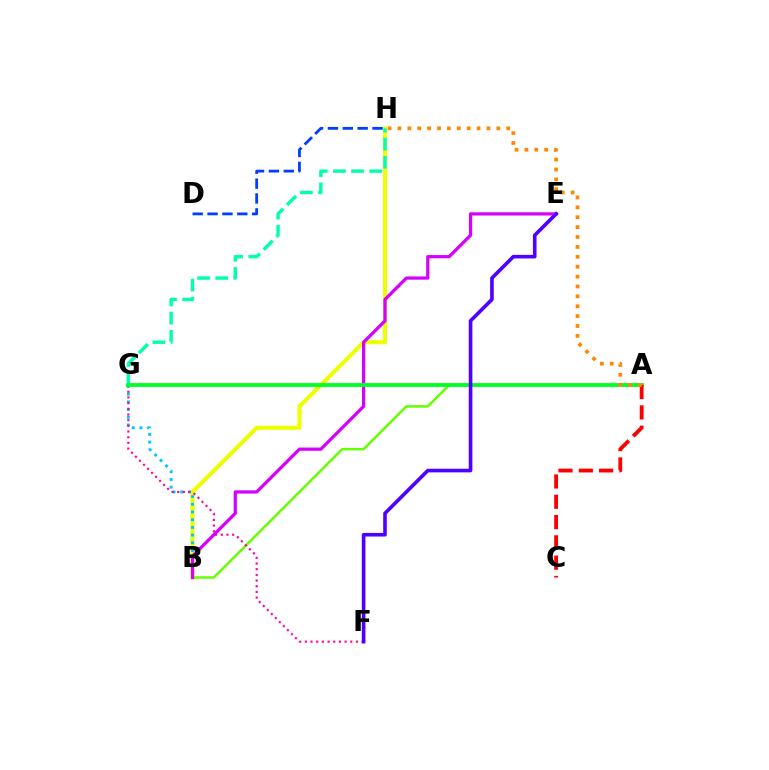{('B', 'H'): [{'color': '#eeff00', 'line_style': 'solid', 'thickness': 2.95}], ('A', 'B'): [{'color': '#66ff00', 'line_style': 'solid', 'thickness': 1.8}], ('G', 'H'): [{'color': '#00ffaf', 'line_style': 'dashed', 'thickness': 2.46}], ('D', 'H'): [{'color': '#003fff', 'line_style': 'dashed', 'thickness': 2.02}], ('B', 'G'): [{'color': '#00c7ff', 'line_style': 'dotted', 'thickness': 2.09}], ('F', 'G'): [{'color': '#ff00a0', 'line_style': 'dotted', 'thickness': 1.54}], ('B', 'E'): [{'color': '#d600ff', 'line_style': 'solid', 'thickness': 2.33}], ('A', 'G'): [{'color': '#00ff27', 'line_style': 'solid', 'thickness': 2.75}], ('A', 'C'): [{'color': '#ff0000', 'line_style': 'dashed', 'thickness': 2.76}], ('A', 'H'): [{'color': '#ff8800', 'line_style': 'dotted', 'thickness': 2.69}], ('E', 'F'): [{'color': '#4f00ff', 'line_style': 'solid', 'thickness': 2.61}]}